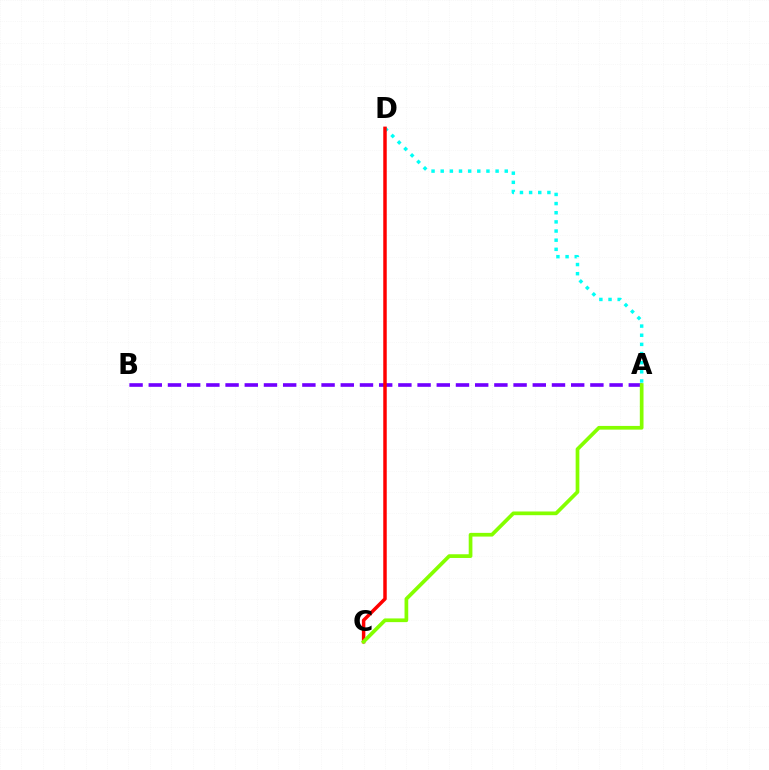{('A', 'D'): [{'color': '#00fff6', 'line_style': 'dotted', 'thickness': 2.49}], ('A', 'B'): [{'color': '#7200ff', 'line_style': 'dashed', 'thickness': 2.61}], ('C', 'D'): [{'color': '#ff0000', 'line_style': 'solid', 'thickness': 2.5}], ('A', 'C'): [{'color': '#84ff00', 'line_style': 'solid', 'thickness': 2.67}]}